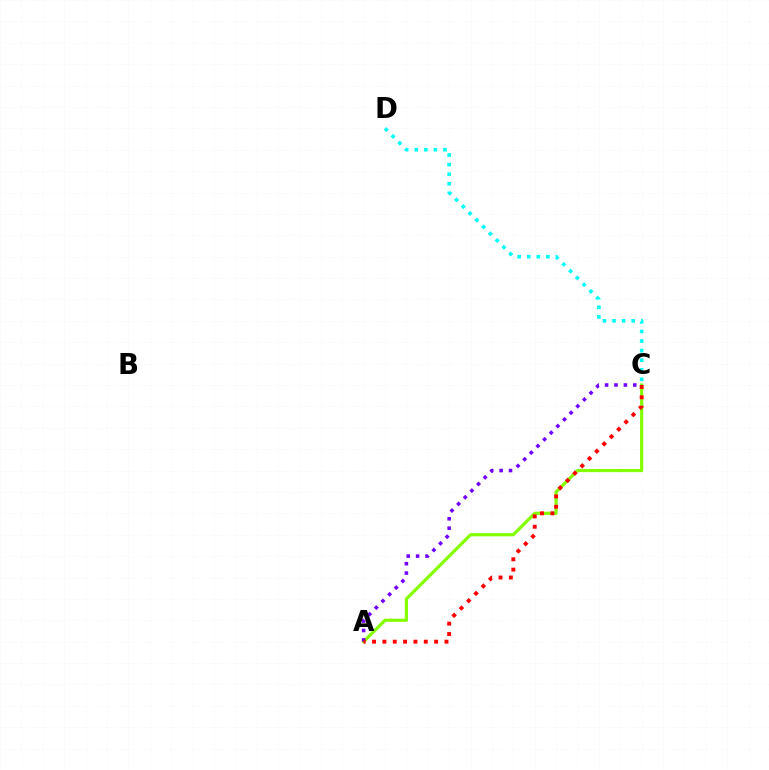{('A', 'C'): [{'color': '#84ff00', 'line_style': 'solid', 'thickness': 2.29}, {'color': '#7200ff', 'line_style': 'dotted', 'thickness': 2.55}, {'color': '#ff0000', 'line_style': 'dotted', 'thickness': 2.81}], ('C', 'D'): [{'color': '#00fff6', 'line_style': 'dotted', 'thickness': 2.6}]}